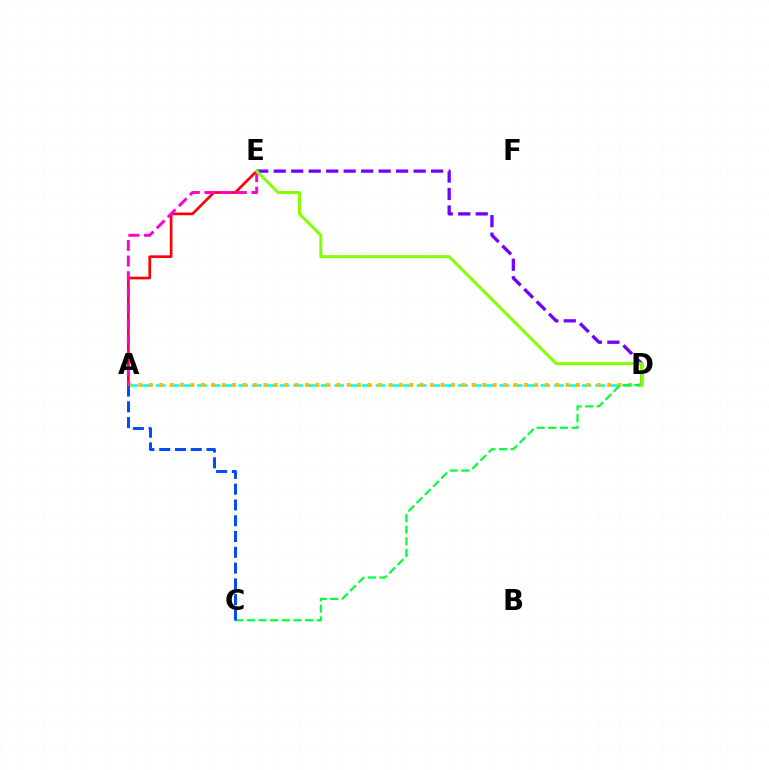{('A', 'D'): [{'color': '#00fff6', 'line_style': 'dashed', 'thickness': 1.87}, {'color': '#ffbd00', 'line_style': 'dotted', 'thickness': 2.83}], ('D', 'E'): [{'color': '#7200ff', 'line_style': 'dashed', 'thickness': 2.38}, {'color': '#84ff00', 'line_style': 'solid', 'thickness': 2.17}], ('A', 'E'): [{'color': '#ff0000', 'line_style': 'solid', 'thickness': 1.92}, {'color': '#ff00cf', 'line_style': 'dashed', 'thickness': 2.13}], ('C', 'D'): [{'color': '#00ff39', 'line_style': 'dashed', 'thickness': 1.58}], ('A', 'C'): [{'color': '#004bff', 'line_style': 'dashed', 'thickness': 2.14}]}